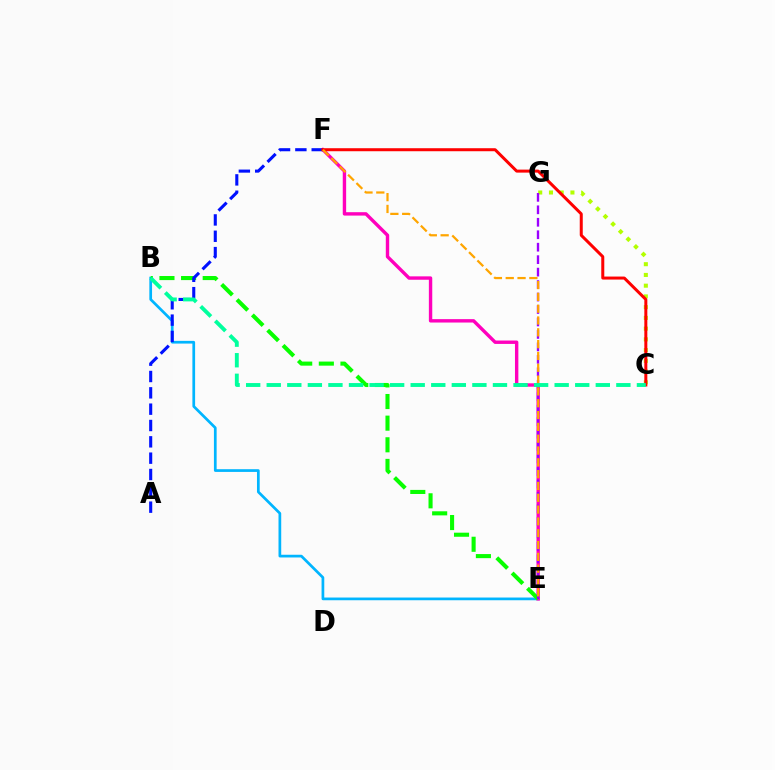{('B', 'E'): [{'color': '#00b5ff', 'line_style': 'solid', 'thickness': 1.95}, {'color': '#08ff00', 'line_style': 'dashed', 'thickness': 2.94}], ('E', 'F'): [{'color': '#ff00bd', 'line_style': 'solid', 'thickness': 2.44}, {'color': '#ffa500', 'line_style': 'dashed', 'thickness': 1.61}], ('C', 'G'): [{'color': '#b3ff00', 'line_style': 'dotted', 'thickness': 2.92}], ('E', 'G'): [{'color': '#9b00ff', 'line_style': 'dashed', 'thickness': 1.69}], ('A', 'F'): [{'color': '#0010ff', 'line_style': 'dashed', 'thickness': 2.22}], ('C', 'F'): [{'color': '#ff0000', 'line_style': 'solid', 'thickness': 2.16}], ('B', 'C'): [{'color': '#00ff9d', 'line_style': 'dashed', 'thickness': 2.79}]}